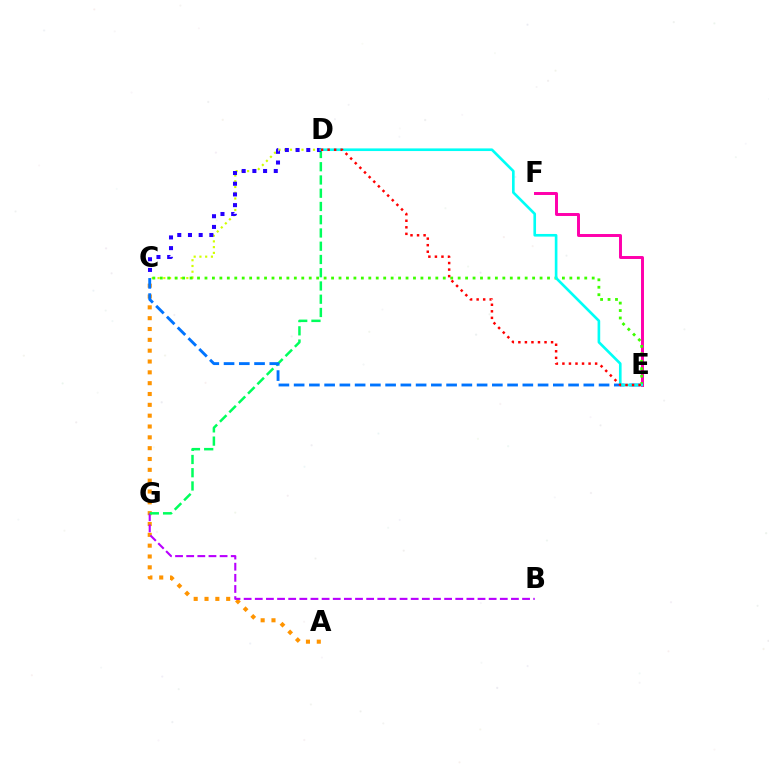{('E', 'F'): [{'color': '#ff00ac', 'line_style': 'solid', 'thickness': 2.13}], ('C', 'D'): [{'color': '#d1ff00', 'line_style': 'dotted', 'thickness': 1.56}, {'color': '#2500ff', 'line_style': 'dotted', 'thickness': 2.91}], ('A', 'C'): [{'color': '#ff9400', 'line_style': 'dotted', 'thickness': 2.94}], ('C', 'E'): [{'color': '#3dff00', 'line_style': 'dotted', 'thickness': 2.02}, {'color': '#0074ff', 'line_style': 'dashed', 'thickness': 2.07}], ('B', 'G'): [{'color': '#b900ff', 'line_style': 'dashed', 'thickness': 1.51}], ('D', 'G'): [{'color': '#00ff5c', 'line_style': 'dashed', 'thickness': 1.8}], ('D', 'E'): [{'color': '#00fff6', 'line_style': 'solid', 'thickness': 1.9}, {'color': '#ff0000', 'line_style': 'dotted', 'thickness': 1.78}]}